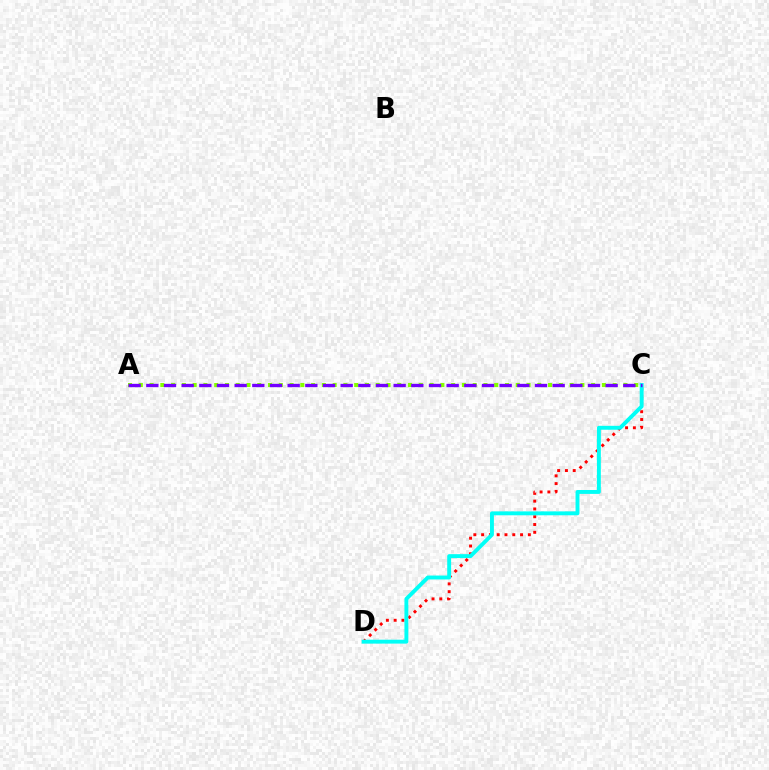{('A', 'C'): [{'color': '#84ff00', 'line_style': 'dotted', 'thickness': 2.93}, {'color': '#7200ff', 'line_style': 'dashed', 'thickness': 2.4}], ('C', 'D'): [{'color': '#ff0000', 'line_style': 'dotted', 'thickness': 2.12}, {'color': '#00fff6', 'line_style': 'solid', 'thickness': 2.81}]}